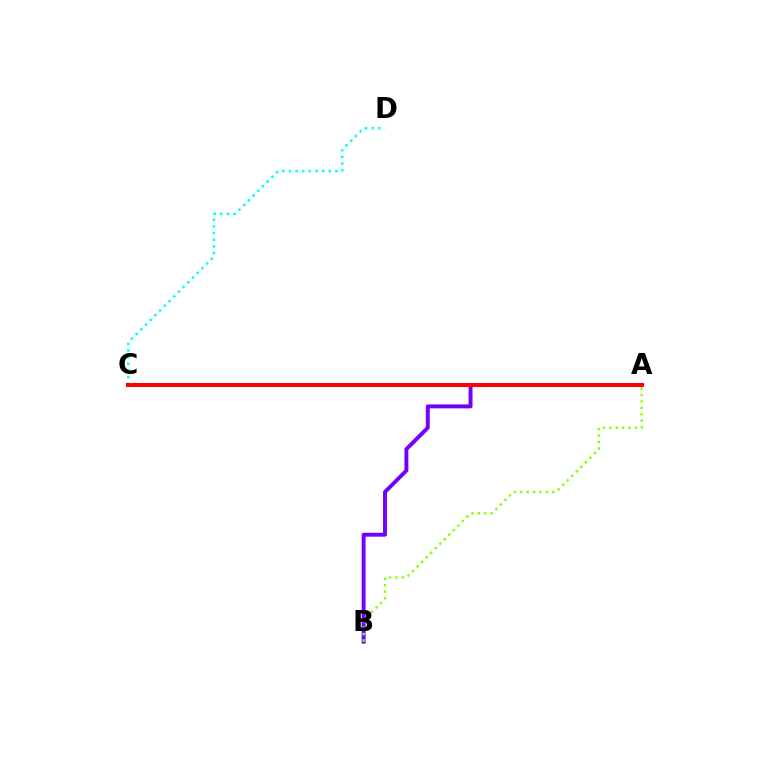{('A', 'B'): [{'color': '#7200ff', 'line_style': 'solid', 'thickness': 2.83}, {'color': '#84ff00', 'line_style': 'dotted', 'thickness': 1.74}], ('C', 'D'): [{'color': '#00fff6', 'line_style': 'dotted', 'thickness': 1.81}], ('A', 'C'): [{'color': '#ff0000', 'line_style': 'solid', 'thickness': 2.93}]}